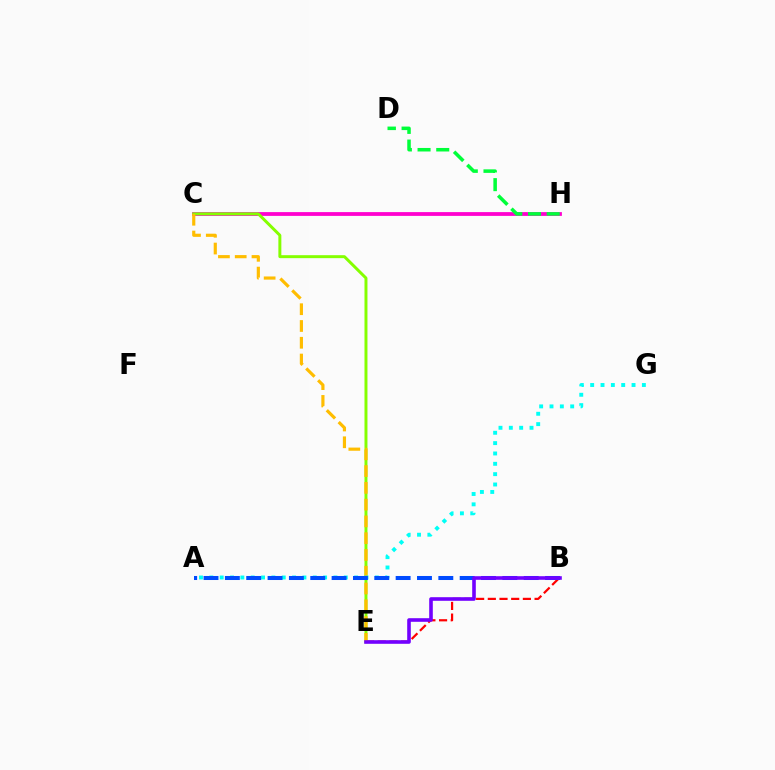{('C', 'H'): [{'color': '#ff00cf', 'line_style': 'solid', 'thickness': 2.73}], ('C', 'E'): [{'color': '#84ff00', 'line_style': 'solid', 'thickness': 2.14}, {'color': '#ffbd00', 'line_style': 'dashed', 'thickness': 2.28}], ('B', 'E'): [{'color': '#ff0000', 'line_style': 'dashed', 'thickness': 1.59}, {'color': '#7200ff', 'line_style': 'solid', 'thickness': 2.59}], ('D', 'H'): [{'color': '#00ff39', 'line_style': 'dashed', 'thickness': 2.54}], ('A', 'G'): [{'color': '#00fff6', 'line_style': 'dotted', 'thickness': 2.81}], ('A', 'B'): [{'color': '#004bff', 'line_style': 'dashed', 'thickness': 2.9}]}